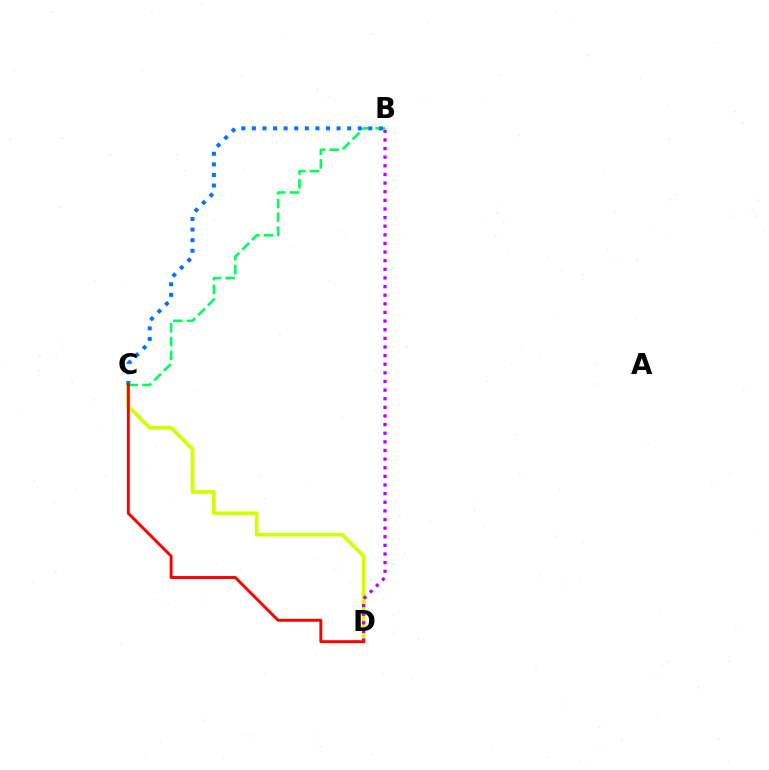{('C', 'D'): [{'color': '#d1ff00', 'line_style': 'solid', 'thickness': 2.68}, {'color': '#ff0000', 'line_style': 'solid', 'thickness': 2.11}], ('B', 'D'): [{'color': '#b900ff', 'line_style': 'dotted', 'thickness': 2.34}], ('B', 'C'): [{'color': '#00ff5c', 'line_style': 'dashed', 'thickness': 1.87}, {'color': '#0074ff', 'line_style': 'dotted', 'thickness': 2.88}]}